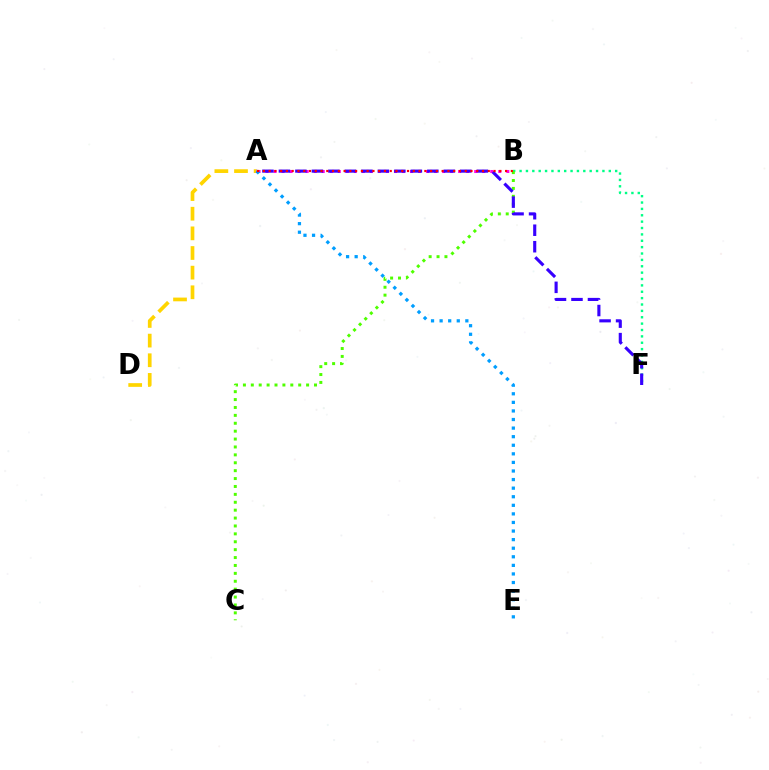{('A', 'D'): [{'color': '#ffd500', 'line_style': 'dashed', 'thickness': 2.67}], ('A', 'B'): [{'color': '#ff00ed', 'line_style': 'dotted', 'thickness': 2.18}, {'color': '#ff0000', 'line_style': 'dotted', 'thickness': 1.57}], ('B', 'F'): [{'color': '#00ff86', 'line_style': 'dotted', 'thickness': 1.73}], ('A', 'E'): [{'color': '#009eff', 'line_style': 'dotted', 'thickness': 2.33}], ('B', 'C'): [{'color': '#4fff00', 'line_style': 'dotted', 'thickness': 2.15}], ('A', 'F'): [{'color': '#3700ff', 'line_style': 'dashed', 'thickness': 2.24}]}